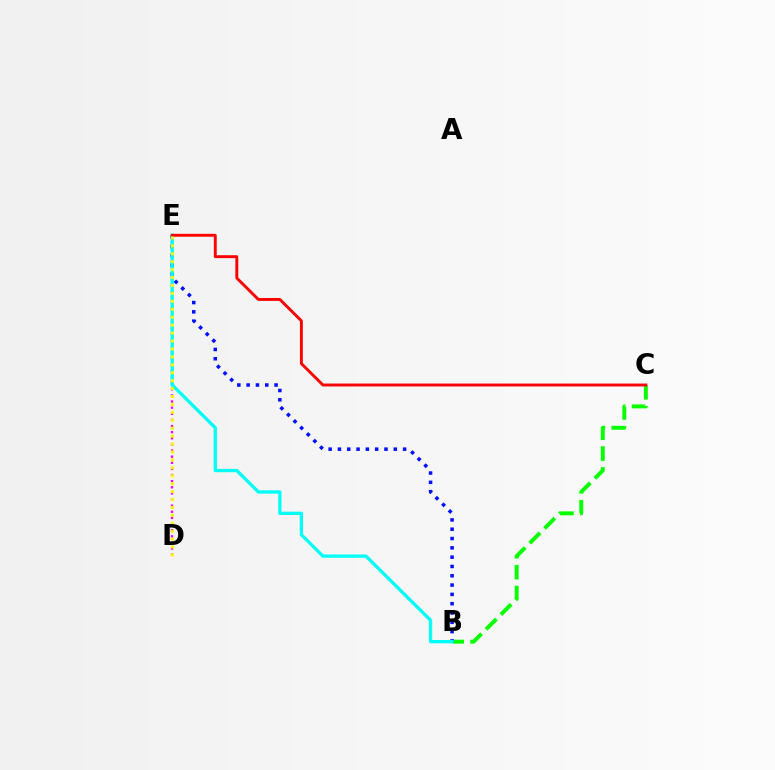{('D', 'E'): [{'color': '#ee00ff', 'line_style': 'dotted', 'thickness': 1.66}, {'color': '#fcf500', 'line_style': 'dotted', 'thickness': 2.15}], ('B', 'C'): [{'color': '#08ff00', 'line_style': 'dashed', 'thickness': 2.84}], ('B', 'E'): [{'color': '#0010ff', 'line_style': 'dotted', 'thickness': 2.53}, {'color': '#00fff6', 'line_style': 'solid', 'thickness': 2.37}], ('C', 'E'): [{'color': '#ff0000', 'line_style': 'solid', 'thickness': 2.09}]}